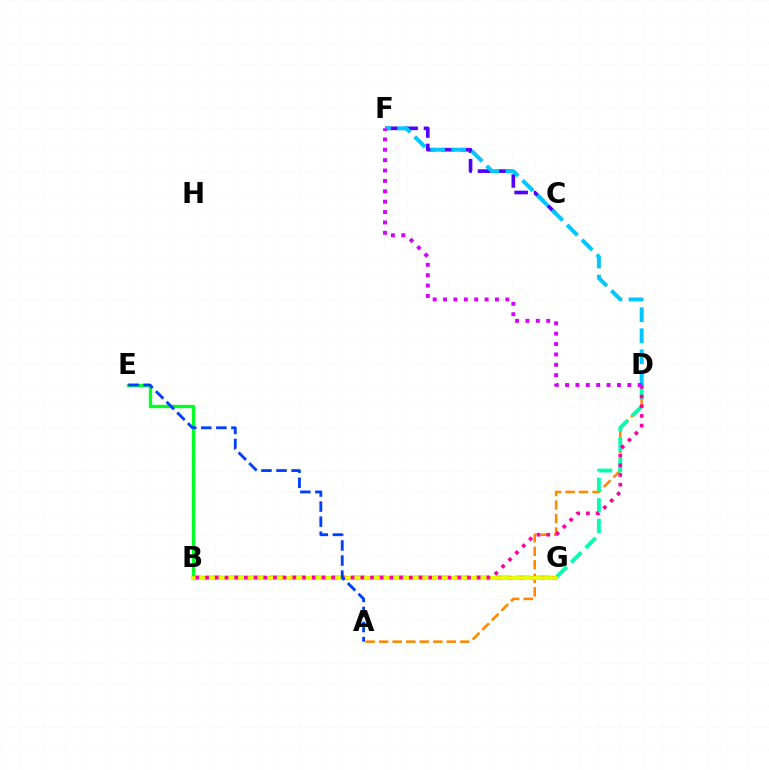{('A', 'D'): [{'color': '#ff8800', 'line_style': 'dashed', 'thickness': 1.84}], ('B', 'D'): [{'color': '#00ffaf', 'line_style': 'dashed', 'thickness': 2.78}, {'color': '#ff00a0', 'line_style': 'dotted', 'thickness': 2.64}], ('B', 'G'): [{'color': '#66ff00', 'line_style': 'solid', 'thickness': 2.64}, {'color': '#ff0000', 'line_style': 'dotted', 'thickness': 2.96}, {'color': '#eeff00', 'line_style': 'solid', 'thickness': 2.68}], ('B', 'E'): [{'color': '#00ff27', 'line_style': 'solid', 'thickness': 2.41}], ('C', 'F'): [{'color': '#4f00ff', 'line_style': 'dashed', 'thickness': 2.63}], ('D', 'F'): [{'color': '#00c7ff', 'line_style': 'dashed', 'thickness': 2.85}, {'color': '#d600ff', 'line_style': 'dotted', 'thickness': 2.82}], ('A', 'E'): [{'color': '#003fff', 'line_style': 'dashed', 'thickness': 2.05}]}